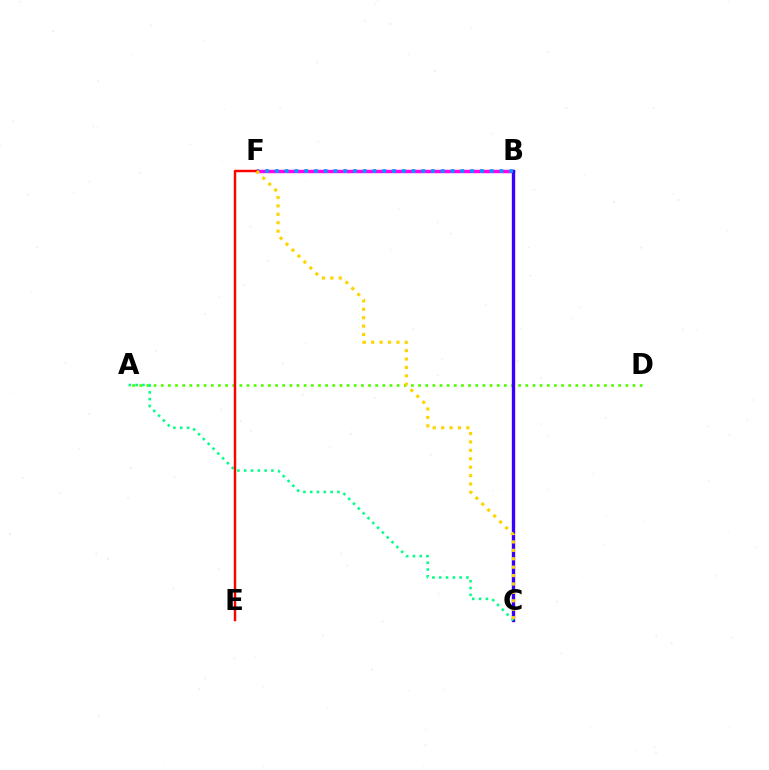{('B', 'F'): [{'color': '#ff00ed', 'line_style': 'solid', 'thickness': 2.48}, {'color': '#009eff', 'line_style': 'dotted', 'thickness': 2.65}], ('A', 'D'): [{'color': '#4fff00', 'line_style': 'dotted', 'thickness': 1.94}], ('B', 'C'): [{'color': '#3700ff', 'line_style': 'solid', 'thickness': 2.4}], ('A', 'C'): [{'color': '#00ff86', 'line_style': 'dotted', 'thickness': 1.85}], ('E', 'F'): [{'color': '#ff0000', 'line_style': 'solid', 'thickness': 1.77}], ('C', 'F'): [{'color': '#ffd500', 'line_style': 'dotted', 'thickness': 2.28}]}